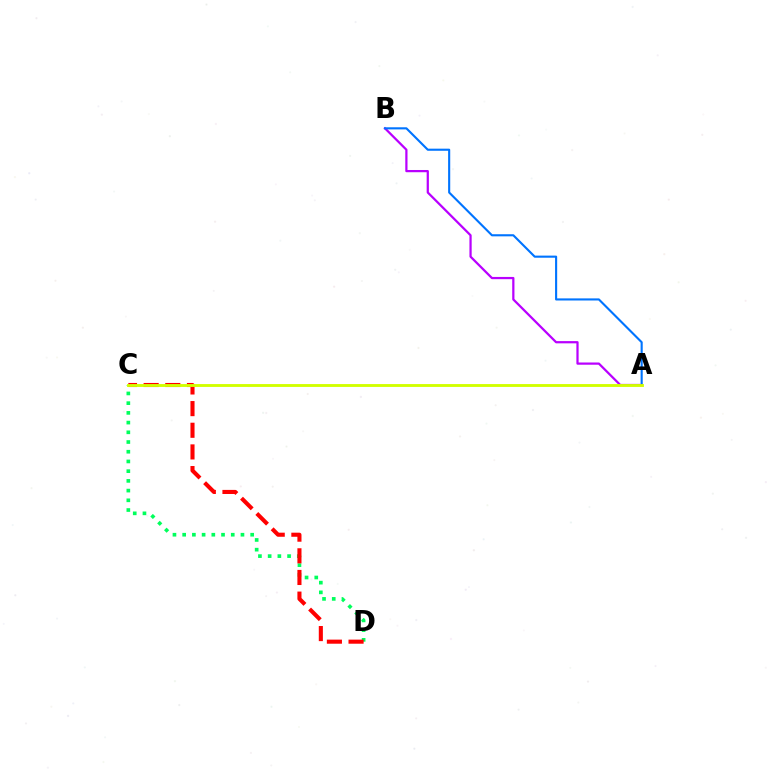{('A', 'B'): [{'color': '#b900ff', 'line_style': 'solid', 'thickness': 1.61}, {'color': '#0074ff', 'line_style': 'solid', 'thickness': 1.52}], ('C', 'D'): [{'color': '#00ff5c', 'line_style': 'dotted', 'thickness': 2.64}, {'color': '#ff0000', 'line_style': 'dashed', 'thickness': 2.94}], ('A', 'C'): [{'color': '#d1ff00', 'line_style': 'solid', 'thickness': 2.07}]}